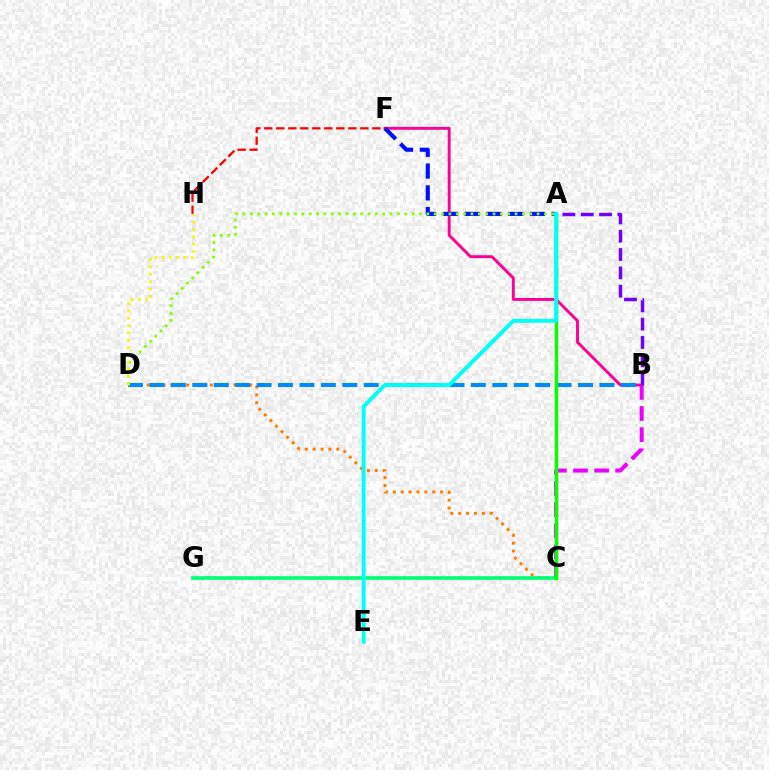{('C', 'D'): [{'color': '#ff7c00', 'line_style': 'dotted', 'thickness': 2.14}], ('B', 'F'): [{'color': '#ff0094', 'line_style': 'solid', 'thickness': 2.09}], ('B', 'C'): [{'color': '#ee00ff', 'line_style': 'dashed', 'thickness': 2.87}], ('B', 'D'): [{'color': '#008cff', 'line_style': 'dashed', 'thickness': 2.91}], ('A', 'B'): [{'color': '#7200ff', 'line_style': 'dashed', 'thickness': 2.49}], ('C', 'G'): [{'color': '#00ff74', 'line_style': 'solid', 'thickness': 2.62}], ('A', 'C'): [{'color': '#08ff00', 'line_style': 'solid', 'thickness': 2.51}], ('A', 'F'): [{'color': '#0010ff', 'line_style': 'dashed', 'thickness': 2.96}], ('A', 'D'): [{'color': '#84ff00', 'line_style': 'dotted', 'thickness': 2.0}], ('A', 'E'): [{'color': '#00fff6', 'line_style': 'solid', 'thickness': 2.81}], ('D', 'H'): [{'color': '#fcf500', 'line_style': 'dotted', 'thickness': 1.99}], ('F', 'H'): [{'color': '#ff0000', 'line_style': 'dashed', 'thickness': 1.63}]}